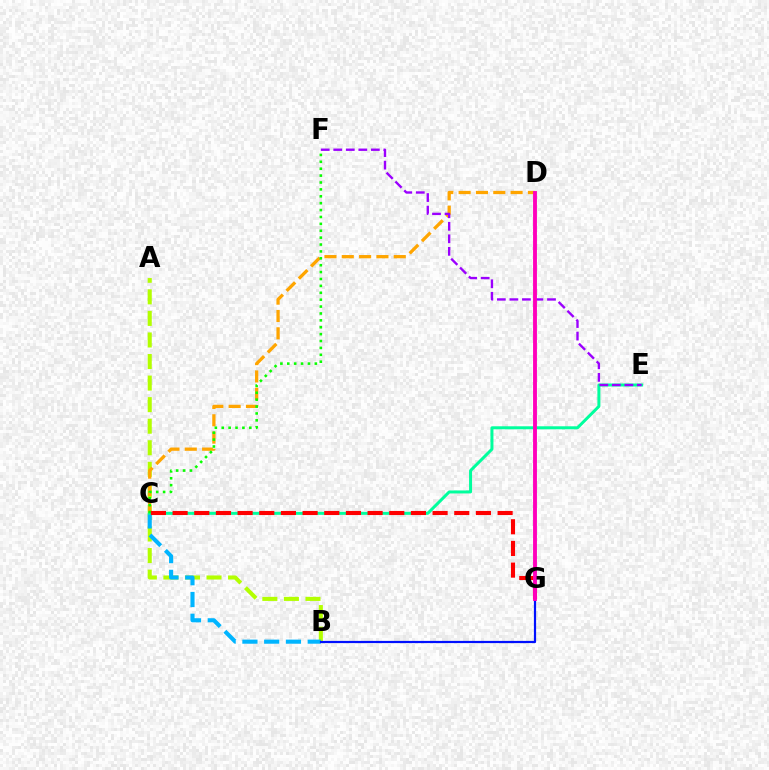{('A', 'B'): [{'color': '#b3ff00', 'line_style': 'dashed', 'thickness': 2.93}], ('B', 'C'): [{'color': '#00b5ff', 'line_style': 'dashed', 'thickness': 2.96}], ('B', 'G'): [{'color': '#0010ff', 'line_style': 'solid', 'thickness': 1.58}], ('C', 'D'): [{'color': '#ffa500', 'line_style': 'dashed', 'thickness': 2.35}], ('C', 'E'): [{'color': '#00ff9d', 'line_style': 'solid', 'thickness': 2.16}], ('E', 'F'): [{'color': '#9b00ff', 'line_style': 'dashed', 'thickness': 1.7}], ('C', 'F'): [{'color': '#08ff00', 'line_style': 'dotted', 'thickness': 1.87}], ('C', 'G'): [{'color': '#ff0000', 'line_style': 'dashed', 'thickness': 2.94}], ('D', 'G'): [{'color': '#ff00bd', 'line_style': 'solid', 'thickness': 2.79}]}